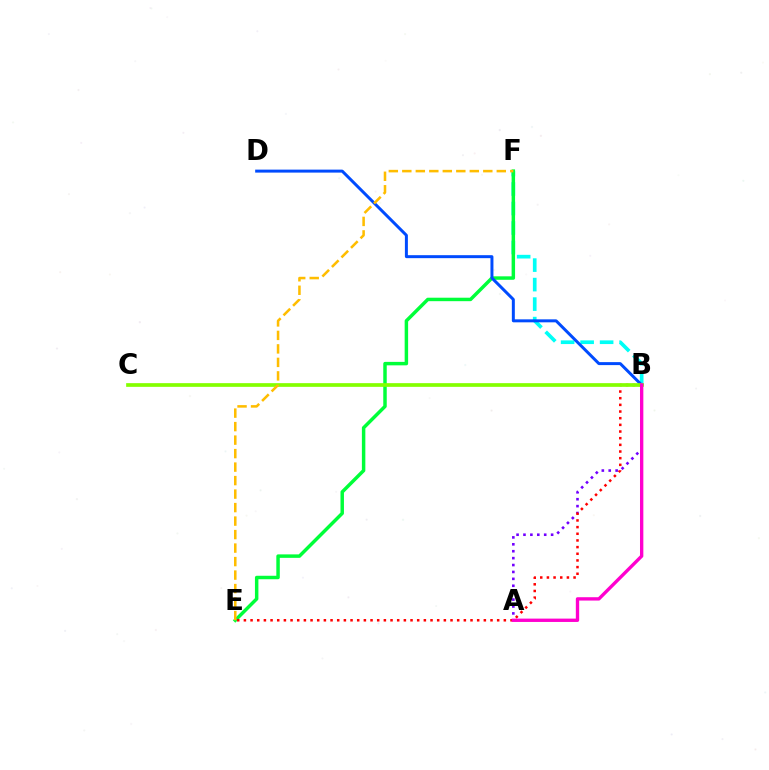{('B', 'F'): [{'color': '#00fff6', 'line_style': 'dashed', 'thickness': 2.65}], ('A', 'B'): [{'color': '#7200ff', 'line_style': 'dotted', 'thickness': 1.88}, {'color': '#ff00cf', 'line_style': 'solid', 'thickness': 2.41}], ('E', 'F'): [{'color': '#00ff39', 'line_style': 'solid', 'thickness': 2.5}, {'color': '#ffbd00', 'line_style': 'dashed', 'thickness': 1.83}], ('B', 'D'): [{'color': '#004bff', 'line_style': 'solid', 'thickness': 2.15}], ('B', 'E'): [{'color': '#ff0000', 'line_style': 'dotted', 'thickness': 1.81}], ('B', 'C'): [{'color': '#84ff00', 'line_style': 'solid', 'thickness': 2.66}]}